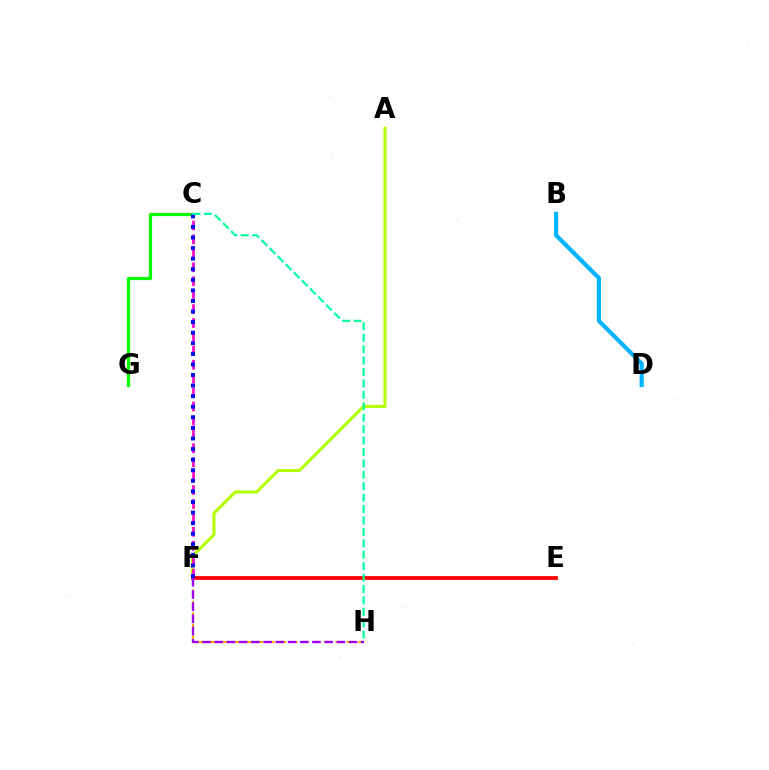{('A', 'F'): [{'color': '#b3ff00', 'line_style': 'solid', 'thickness': 2.2}], ('E', 'F'): [{'color': '#ff0000', 'line_style': 'solid', 'thickness': 2.71}], ('B', 'D'): [{'color': '#00b5ff', 'line_style': 'solid', 'thickness': 3.0}], ('F', 'H'): [{'color': '#ffa500', 'line_style': 'dashed', 'thickness': 1.56}, {'color': '#9b00ff', 'line_style': 'dashed', 'thickness': 1.66}], ('C', 'F'): [{'color': '#ff00bd', 'line_style': 'dashed', 'thickness': 1.89}, {'color': '#0010ff', 'line_style': 'dotted', 'thickness': 2.87}], ('C', 'G'): [{'color': '#08ff00', 'line_style': 'solid', 'thickness': 2.3}], ('C', 'H'): [{'color': '#00ff9d', 'line_style': 'dashed', 'thickness': 1.55}]}